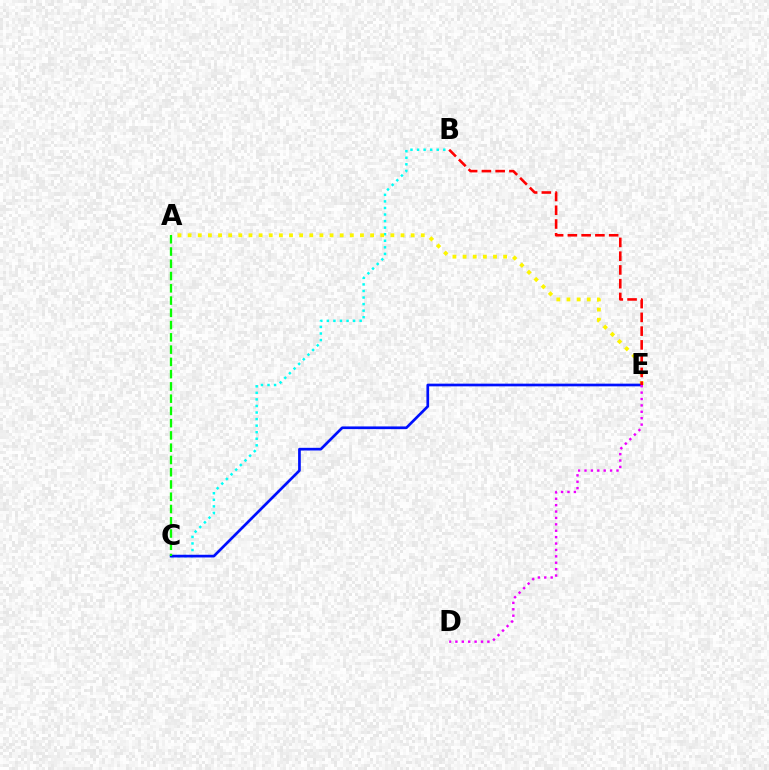{('B', 'C'): [{'color': '#00fff6', 'line_style': 'dotted', 'thickness': 1.78}], ('A', 'E'): [{'color': '#fcf500', 'line_style': 'dotted', 'thickness': 2.75}], ('C', 'E'): [{'color': '#0010ff', 'line_style': 'solid', 'thickness': 1.94}], ('A', 'C'): [{'color': '#08ff00', 'line_style': 'dashed', 'thickness': 1.67}], ('B', 'E'): [{'color': '#ff0000', 'line_style': 'dashed', 'thickness': 1.87}], ('D', 'E'): [{'color': '#ee00ff', 'line_style': 'dotted', 'thickness': 1.74}]}